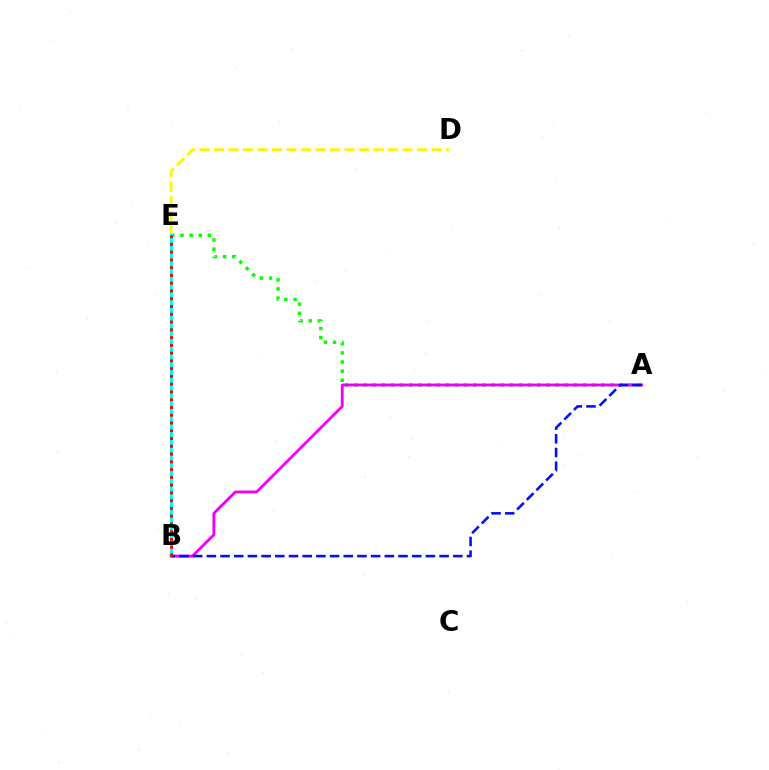{('A', 'E'): [{'color': '#08ff00', 'line_style': 'dotted', 'thickness': 2.49}], ('D', 'E'): [{'color': '#fcf500', 'line_style': 'dashed', 'thickness': 1.97}], ('A', 'B'): [{'color': '#ee00ff', 'line_style': 'solid', 'thickness': 2.05}, {'color': '#0010ff', 'line_style': 'dashed', 'thickness': 1.86}], ('B', 'E'): [{'color': '#00fff6', 'line_style': 'solid', 'thickness': 2.17}, {'color': '#ff0000', 'line_style': 'dotted', 'thickness': 2.11}]}